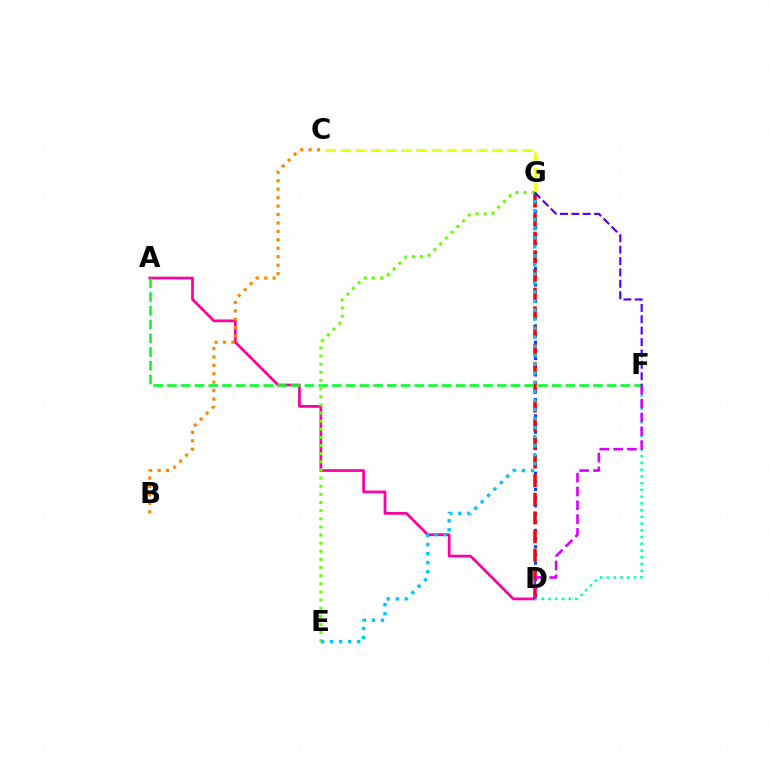{('D', 'G'): [{'color': '#003fff', 'line_style': 'dotted', 'thickness': 2.22}, {'color': '#ff0000', 'line_style': 'dashed', 'thickness': 2.53}], ('A', 'D'): [{'color': '#ff00a0', 'line_style': 'solid', 'thickness': 1.98}], ('B', 'C'): [{'color': '#ff8800', 'line_style': 'dotted', 'thickness': 2.29}], ('A', 'F'): [{'color': '#00ff27', 'line_style': 'dashed', 'thickness': 1.87}], ('D', 'F'): [{'color': '#00ffaf', 'line_style': 'dotted', 'thickness': 1.83}, {'color': '#d600ff', 'line_style': 'dashed', 'thickness': 1.88}], ('C', 'G'): [{'color': '#eeff00', 'line_style': 'dashed', 'thickness': 2.06}], ('E', 'G'): [{'color': '#66ff00', 'line_style': 'dotted', 'thickness': 2.21}, {'color': '#00c7ff', 'line_style': 'dotted', 'thickness': 2.46}], ('F', 'G'): [{'color': '#4f00ff', 'line_style': 'dashed', 'thickness': 1.54}]}